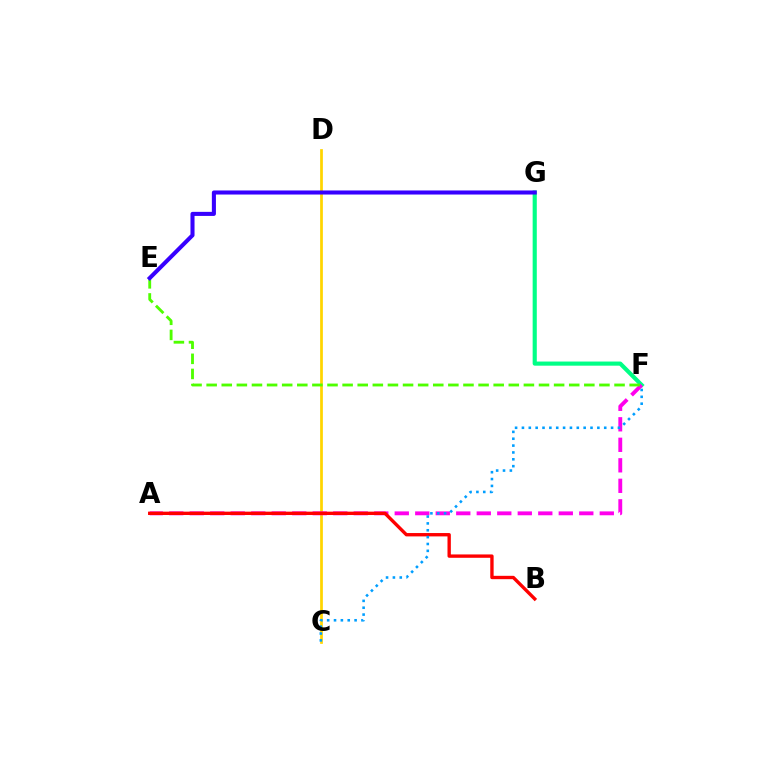{('F', 'G'): [{'color': '#00ff86', 'line_style': 'solid', 'thickness': 2.98}], ('C', 'D'): [{'color': '#ffd500', 'line_style': 'solid', 'thickness': 1.97}], ('A', 'F'): [{'color': '#ff00ed', 'line_style': 'dashed', 'thickness': 2.79}], ('A', 'B'): [{'color': '#ff0000', 'line_style': 'solid', 'thickness': 2.42}], ('E', 'F'): [{'color': '#4fff00', 'line_style': 'dashed', 'thickness': 2.05}], ('E', 'G'): [{'color': '#3700ff', 'line_style': 'solid', 'thickness': 2.93}], ('C', 'F'): [{'color': '#009eff', 'line_style': 'dotted', 'thickness': 1.86}]}